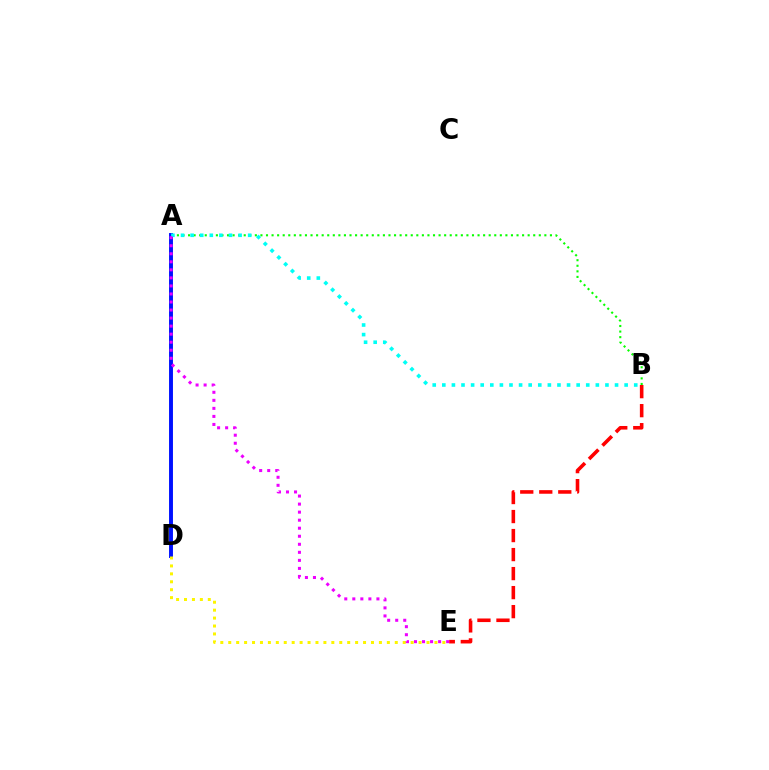{('A', 'B'): [{'color': '#08ff00', 'line_style': 'dotted', 'thickness': 1.51}, {'color': '#00fff6', 'line_style': 'dotted', 'thickness': 2.61}], ('A', 'D'): [{'color': '#0010ff', 'line_style': 'solid', 'thickness': 2.82}], ('B', 'E'): [{'color': '#ff0000', 'line_style': 'dashed', 'thickness': 2.58}], ('A', 'E'): [{'color': '#ee00ff', 'line_style': 'dotted', 'thickness': 2.18}], ('D', 'E'): [{'color': '#fcf500', 'line_style': 'dotted', 'thickness': 2.15}]}